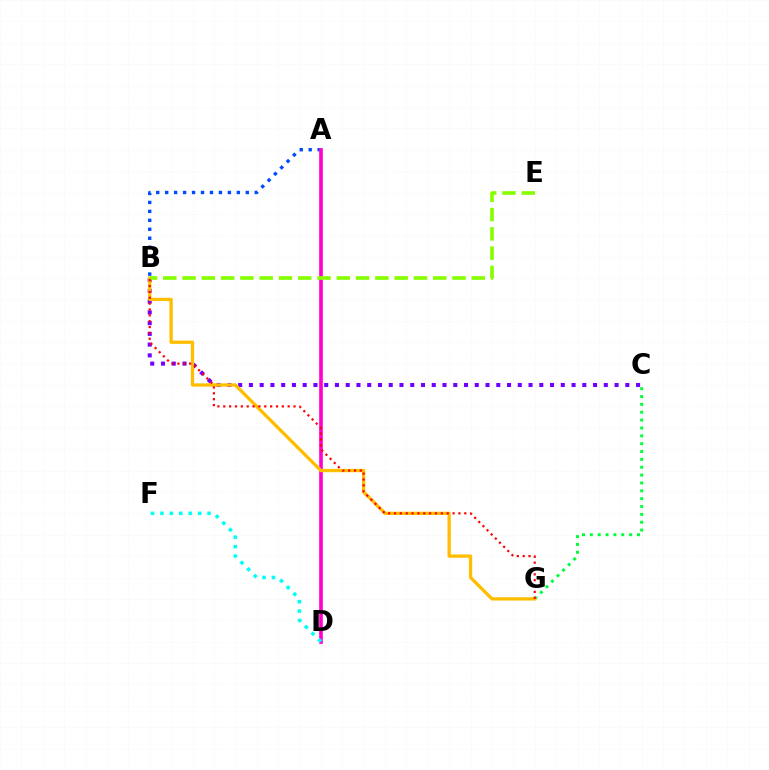{('C', 'G'): [{'color': '#00ff39', 'line_style': 'dotted', 'thickness': 2.13}], ('B', 'C'): [{'color': '#7200ff', 'line_style': 'dotted', 'thickness': 2.92}], ('A', 'B'): [{'color': '#004bff', 'line_style': 'dotted', 'thickness': 2.43}], ('A', 'D'): [{'color': '#ff00cf', 'line_style': 'solid', 'thickness': 2.62}], ('B', 'G'): [{'color': '#ffbd00', 'line_style': 'solid', 'thickness': 2.37}, {'color': '#ff0000', 'line_style': 'dotted', 'thickness': 1.59}], ('B', 'E'): [{'color': '#84ff00', 'line_style': 'dashed', 'thickness': 2.62}], ('D', 'F'): [{'color': '#00fff6', 'line_style': 'dotted', 'thickness': 2.56}]}